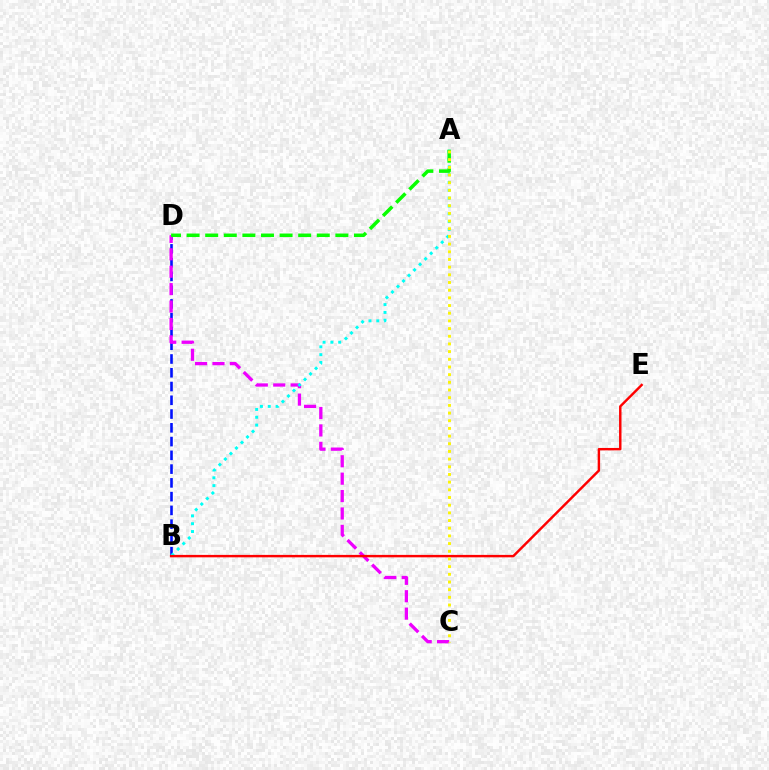{('B', 'D'): [{'color': '#0010ff', 'line_style': 'dashed', 'thickness': 1.87}], ('C', 'D'): [{'color': '#ee00ff', 'line_style': 'dashed', 'thickness': 2.36}], ('A', 'B'): [{'color': '#00fff6', 'line_style': 'dotted', 'thickness': 2.13}], ('B', 'E'): [{'color': '#ff0000', 'line_style': 'solid', 'thickness': 1.75}], ('A', 'D'): [{'color': '#08ff00', 'line_style': 'dashed', 'thickness': 2.53}], ('A', 'C'): [{'color': '#fcf500', 'line_style': 'dotted', 'thickness': 2.09}]}